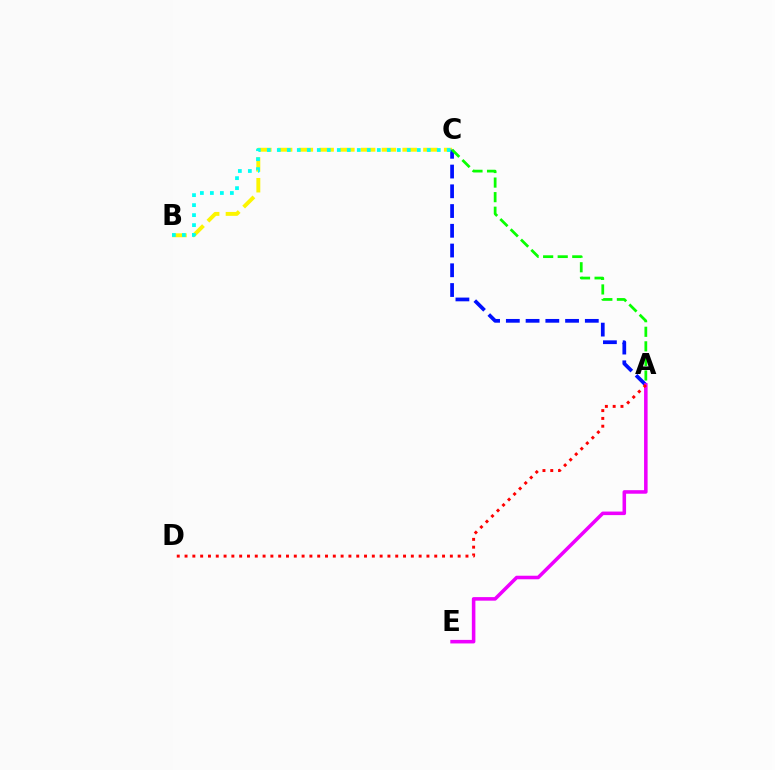{('B', 'C'): [{'color': '#fcf500', 'line_style': 'dashed', 'thickness': 2.82}, {'color': '#00fff6', 'line_style': 'dotted', 'thickness': 2.72}], ('A', 'C'): [{'color': '#0010ff', 'line_style': 'dashed', 'thickness': 2.68}, {'color': '#08ff00', 'line_style': 'dashed', 'thickness': 1.98}], ('A', 'E'): [{'color': '#ee00ff', 'line_style': 'solid', 'thickness': 2.55}], ('A', 'D'): [{'color': '#ff0000', 'line_style': 'dotted', 'thickness': 2.12}]}